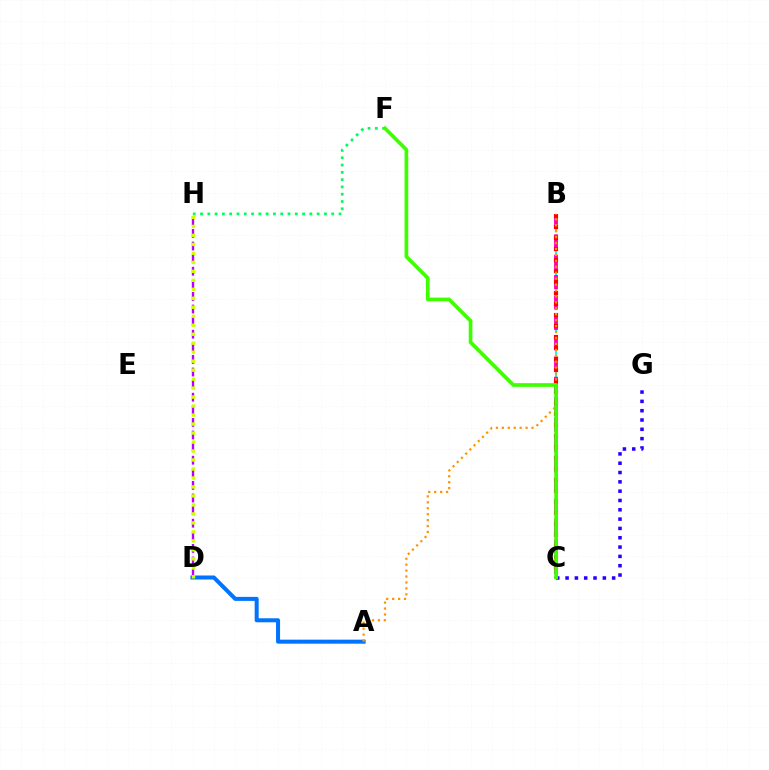{('B', 'C'): [{'color': '#00fff6', 'line_style': 'dashed', 'thickness': 1.52}, {'color': '#ff00ac', 'line_style': 'dashed', 'thickness': 2.76}, {'color': '#ff0000', 'line_style': 'dotted', 'thickness': 2.99}], ('A', 'D'): [{'color': '#0074ff', 'line_style': 'solid', 'thickness': 2.9}], ('C', 'G'): [{'color': '#2500ff', 'line_style': 'dotted', 'thickness': 2.53}], ('D', 'H'): [{'color': '#b900ff', 'line_style': 'dashed', 'thickness': 1.71}, {'color': '#d1ff00', 'line_style': 'dotted', 'thickness': 2.44}], ('F', 'H'): [{'color': '#00ff5c', 'line_style': 'dotted', 'thickness': 1.98}], ('A', 'B'): [{'color': '#ff9400', 'line_style': 'dotted', 'thickness': 1.61}], ('C', 'F'): [{'color': '#3dff00', 'line_style': 'solid', 'thickness': 2.66}]}